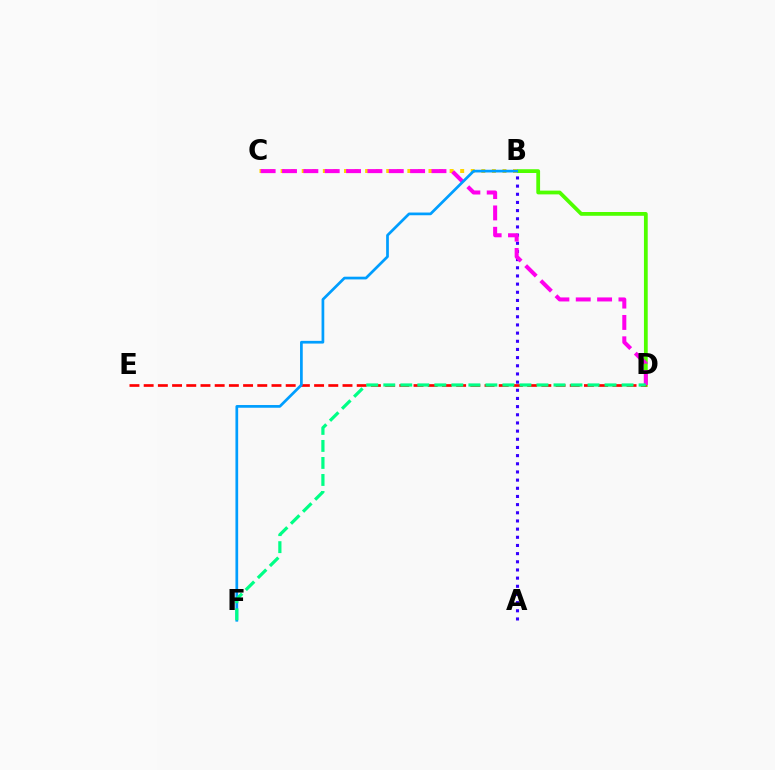{('B', 'D'): [{'color': '#4fff00', 'line_style': 'solid', 'thickness': 2.72}], ('D', 'E'): [{'color': '#ff0000', 'line_style': 'dashed', 'thickness': 1.93}], ('A', 'B'): [{'color': '#3700ff', 'line_style': 'dotted', 'thickness': 2.22}], ('B', 'C'): [{'color': '#ffd500', 'line_style': 'dotted', 'thickness': 2.87}], ('C', 'D'): [{'color': '#ff00ed', 'line_style': 'dashed', 'thickness': 2.9}], ('B', 'F'): [{'color': '#009eff', 'line_style': 'solid', 'thickness': 1.96}], ('D', 'F'): [{'color': '#00ff86', 'line_style': 'dashed', 'thickness': 2.31}]}